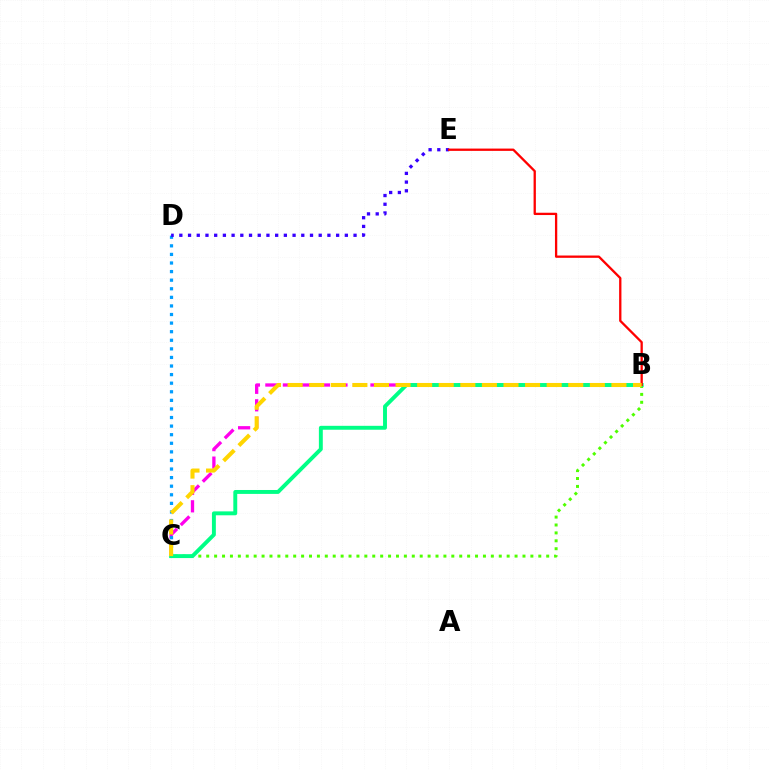{('B', 'C'): [{'color': '#ff00ed', 'line_style': 'dashed', 'thickness': 2.38}, {'color': '#4fff00', 'line_style': 'dotted', 'thickness': 2.15}, {'color': '#00ff86', 'line_style': 'solid', 'thickness': 2.82}, {'color': '#ffd500', 'line_style': 'dashed', 'thickness': 2.93}], ('C', 'D'): [{'color': '#009eff', 'line_style': 'dotted', 'thickness': 2.33}], ('D', 'E'): [{'color': '#3700ff', 'line_style': 'dotted', 'thickness': 2.37}], ('B', 'E'): [{'color': '#ff0000', 'line_style': 'solid', 'thickness': 1.66}]}